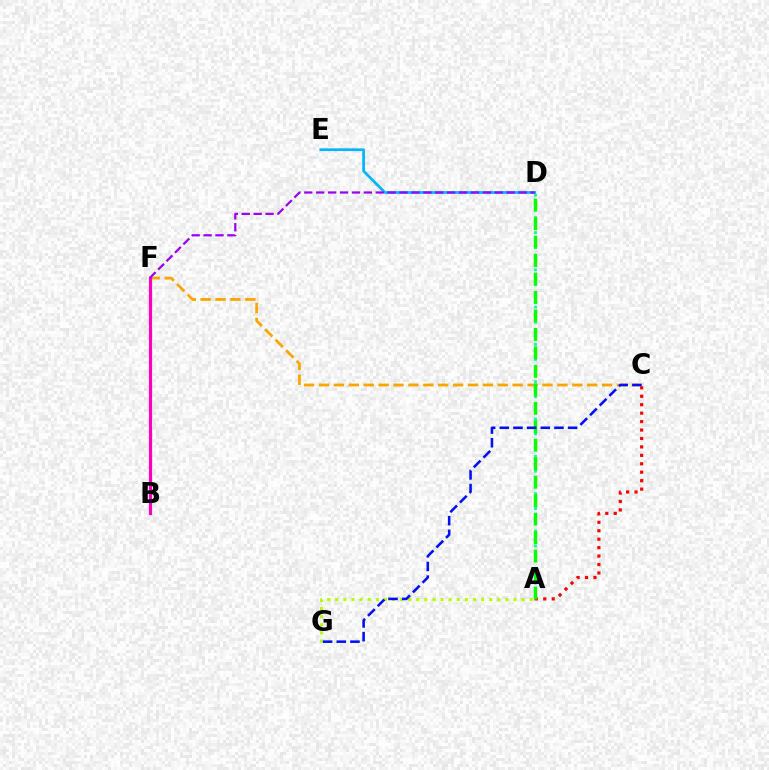{('C', 'F'): [{'color': '#ffa500', 'line_style': 'dashed', 'thickness': 2.02}], ('D', 'E'): [{'color': '#00b5ff', 'line_style': 'solid', 'thickness': 1.96}], ('A', 'D'): [{'color': '#00ff9d', 'line_style': 'dotted', 'thickness': 2.03}, {'color': '#08ff00', 'line_style': 'dashed', 'thickness': 2.51}], ('A', 'C'): [{'color': '#ff0000', 'line_style': 'dotted', 'thickness': 2.29}], ('B', 'F'): [{'color': '#ff00bd', 'line_style': 'solid', 'thickness': 2.3}], ('D', 'F'): [{'color': '#9b00ff', 'line_style': 'dashed', 'thickness': 1.62}], ('A', 'G'): [{'color': '#b3ff00', 'line_style': 'dotted', 'thickness': 2.2}], ('C', 'G'): [{'color': '#0010ff', 'line_style': 'dashed', 'thickness': 1.86}]}